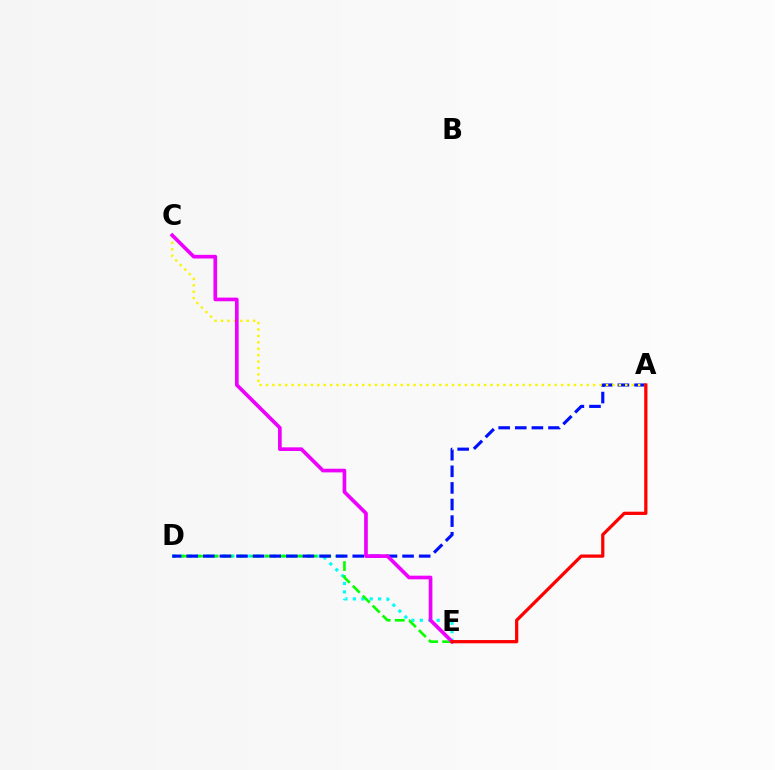{('D', 'E'): [{'color': '#00fff6', 'line_style': 'dotted', 'thickness': 2.29}, {'color': '#08ff00', 'line_style': 'dashed', 'thickness': 1.91}], ('A', 'D'): [{'color': '#0010ff', 'line_style': 'dashed', 'thickness': 2.26}], ('A', 'C'): [{'color': '#fcf500', 'line_style': 'dotted', 'thickness': 1.74}], ('C', 'E'): [{'color': '#ee00ff', 'line_style': 'solid', 'thickness': 2.64}], ('A', 'E'): [{'color': '#ff0000', 'line_style': 'solid', 'thickness': 2.34}]}